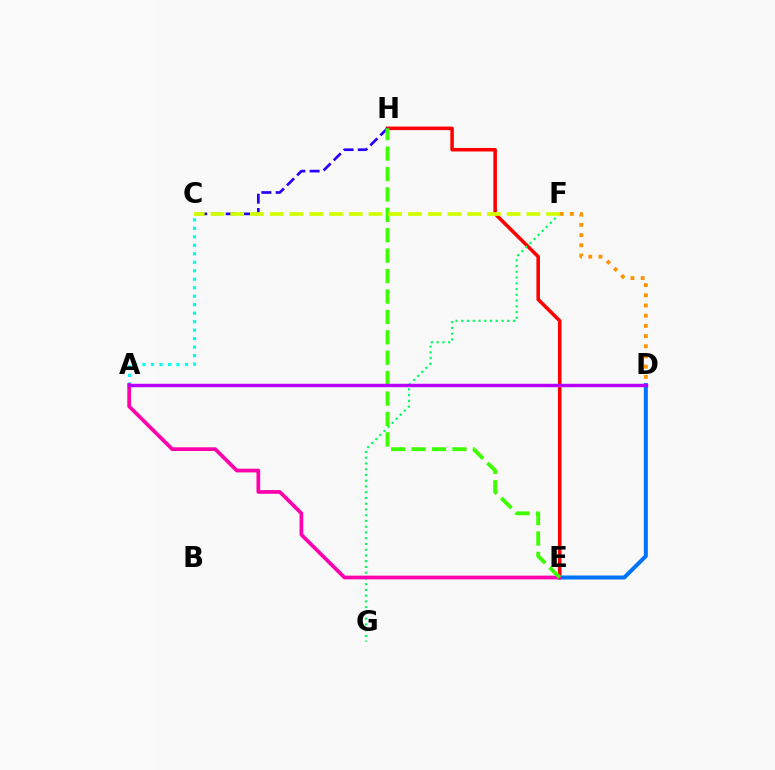{('E', 'H'): [{'color': '#ff0000', 'line_style': 'solid', 'thickness': 2.55}, {'color': '#3dff00', 'line_style': 'dashed', 'thickness': 2.77}], ('A', 'C'): [{'color': '#00fff6', 'line_style': 'dotted', 'thickness': 2.3}], ('D', 'F'): [{'color': '#ff9400', 'line_style': 'dotted', 'thickness': 2.77}], ('F', 'G'): [{'color': '#00ff5c', 'line_style': 'dotted', 'thickness': 1.56}], ('D', 'E'): [{'color': '#0074ff', 'line_style': 'solid', 'thickness': 2.88}], ('A', 'E'): [{'color': '#ff00ac', 'line_style': 'solid', 'thickness': 2.68}], ('C', 'H'): [{'color': '#2500ff', 'line_style': 'dashed', 'thickness': 1.94}], ('C', 'F'): [{'color': '#d1ff00', 'line_style': 'dashed', 'thickness': 2.68}], ('A', 'D'): [{'color': '#b900ff', 'line_style': 'solid', 'thickness': 2.48}]}